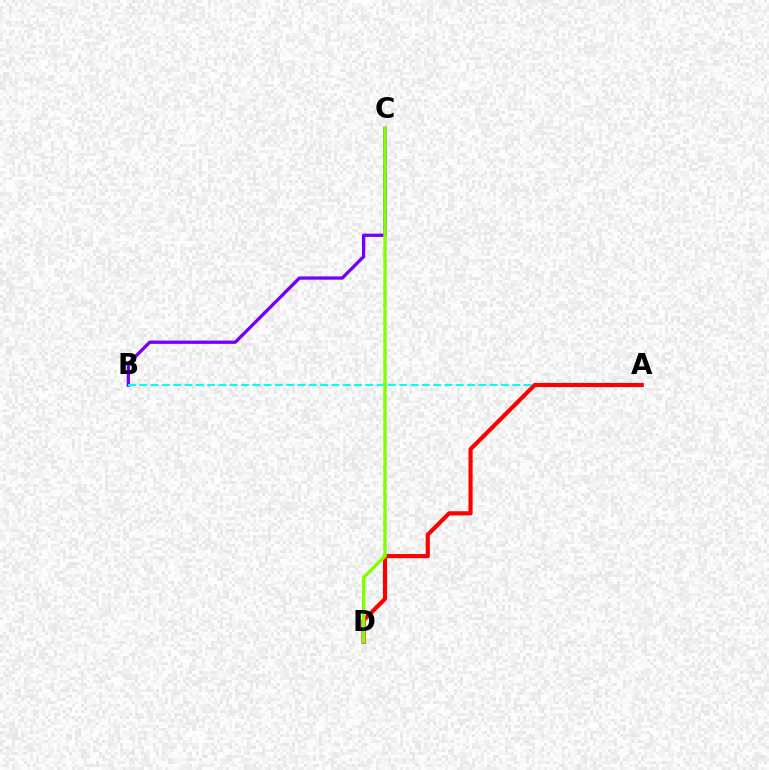{('B', 'C'): [{'color': '#7200ff', 'line_style': 'solid', 'thickness': 2.37}], ('A', 'B'): [{'color': '#00fff6', 'line_style': 'dashed', 'thickness': 1.54}], ('A', 'D'): [{'color': '#ff0000', 'line_style': 'solid', 'thickness': 3.0}], ('C', 'D'): [{'color': '#84ff00', 'line_style': 'solid', 'thickness': 2.44}]}